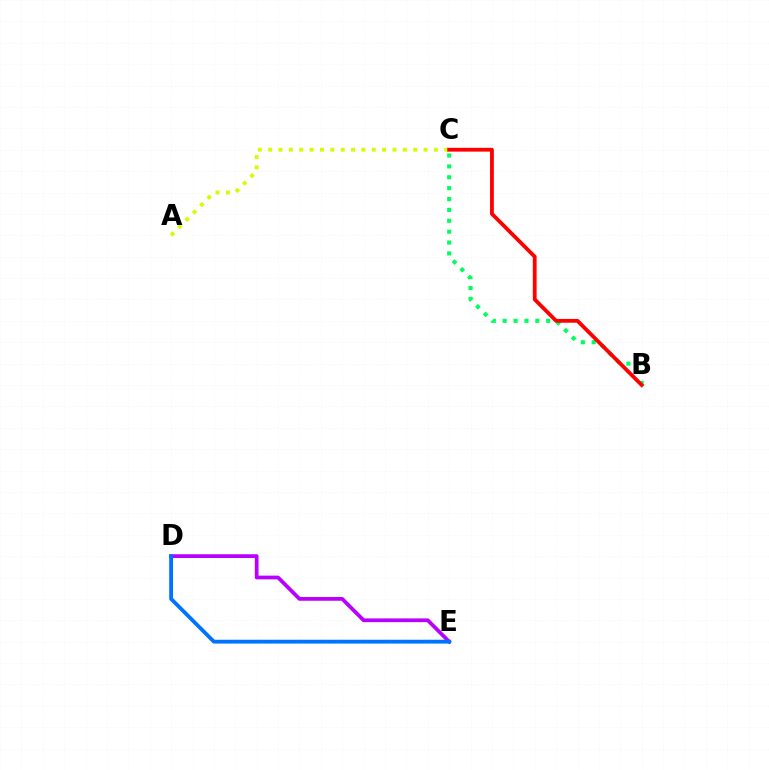{('B', 'C'): [{'color': '#00ff5c', 'line_style': 'dotted', 'thickness': 2.96}, {'color': '#ff0000', 'line_style': 'solid', 'thickness': 2.74}], ('A', 'C'): [{'color': '#d1ff00', 'line_style': 'dotted', 'thickness': 2.81}], ('D', 'E'): [{'color': '#b900ff', 'line_style': 'solid', 'thickness': 2.7}, {'color': '#0074ff', 'line_style': 'solid', 'thickness': 2.76}]}